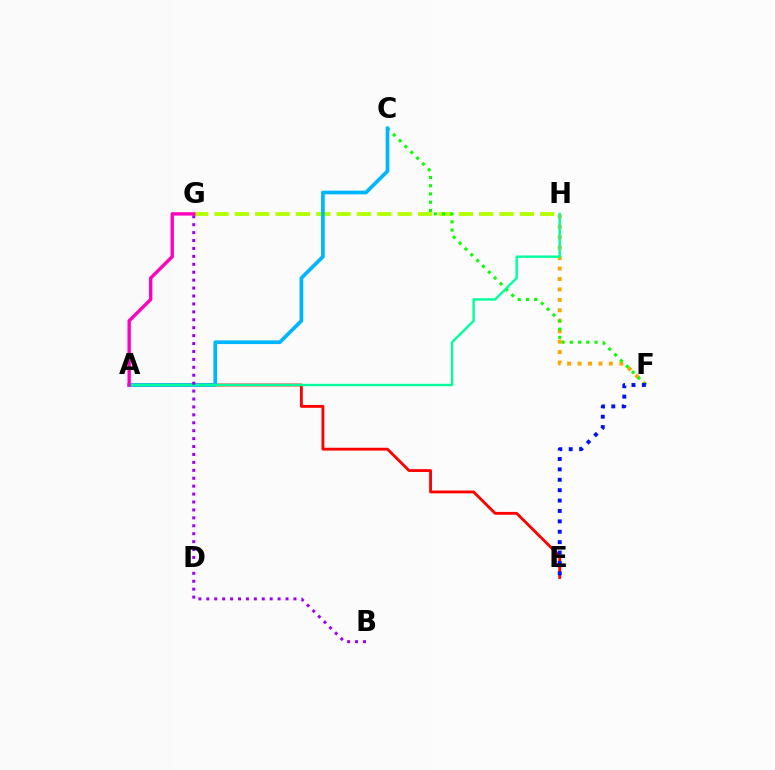{('F', 'H'): [{'color': '#ffa500', 'line_style': 'dotted', 'thickness': 2.84}], ('G', 'H'): [{'color': '#b3ff00', 'line_style': 'dashed', 'thickness': 2.77}], ('A', 'E'): [{'color': '#ff0000', 'line_style': 'solid', 'thickness': 2.04}], ('C', 'F'): [{'color': '#08ff00', 'line_style': 'dotted', 'thickness': 2.24}], ('E', 'F'): [{'color': '#0010ff', 'line_style': 'dotted', 'thickness': 2.82}], ('A', 'C'): [{'color': '#00b5ff', 'line_style': 'solid', 'thickness': 2.65}], ('A', 'H'): [{'color': '#00ff9d', 'line_style': 'solid', 'thickness': 1.73}], ('B', 'G'): [{'color': '#9b00ff', 'line_style': 'dotted', 'thickness': 2.15}], ('A', 'G'): [{'color': '#ff00bd', 'line_style': 'solid', 'thickness': 2.42}]}